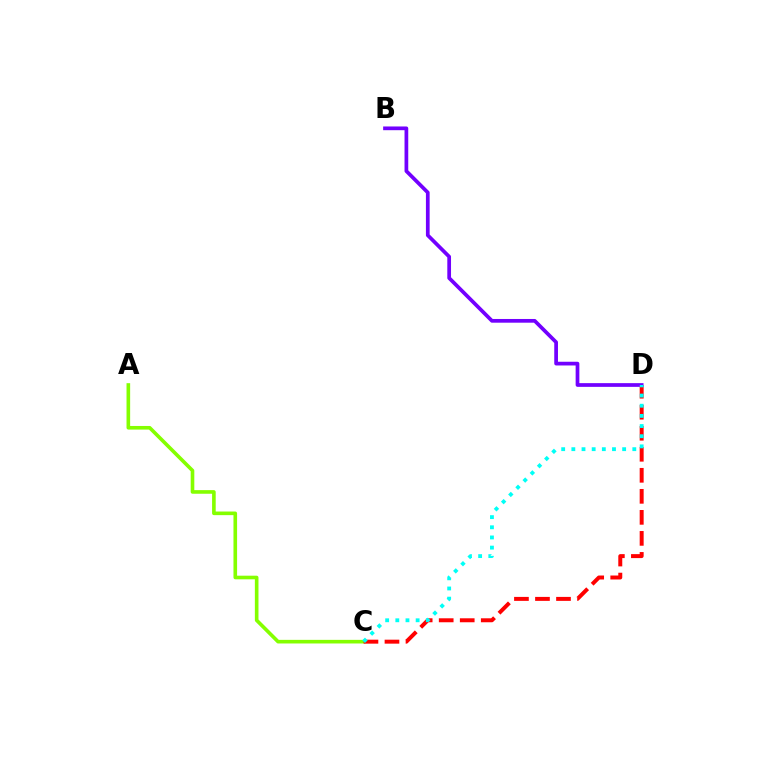{('A', 'C'): [{'color': '#84ff00', 'line_style': 'solid', 'thickness': 2.61}], ('C', 'D'): [{'color': '#ff0000', 'line_style': 'dashed', 'thickness': 2.86}, {'color': '#00fff6', 'line_style': 'dotted', 'thickness': 2.76}], ('B', 'D'): [{'color': '#7200ff', 'line_style': 'solid', 'thickness': 2.68}]}